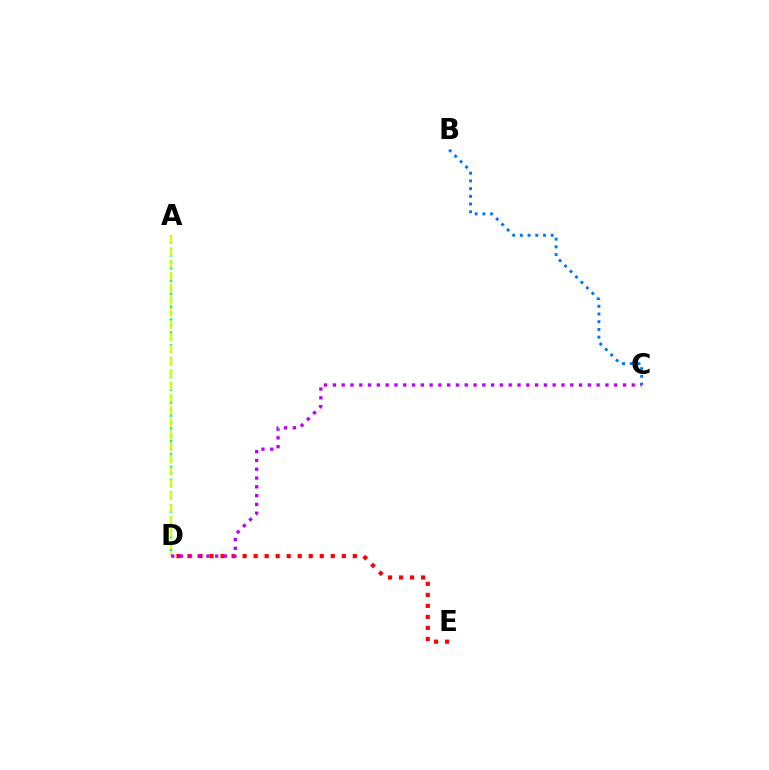{('D', 'E'): [{'color': '#ff0000', 'line_style': 'dotted', 'thickness': 2.99}], ('A', 'D'): [{'color': '#00ff5c', 'line_style': 'dotted', 'thickness': 1.74}, {'color': '#d1ff00', 'line_style': 'dashed', 'thickness': 1.66}], ('B', 'C'): [{'color': '#0074ff', 'line_style': 'dotted', 'thickness': 2.1}], ('C', 'D'): [{'color': '#b900ff', 'line_style': 'dotted', 'thickness': 2.39}]}